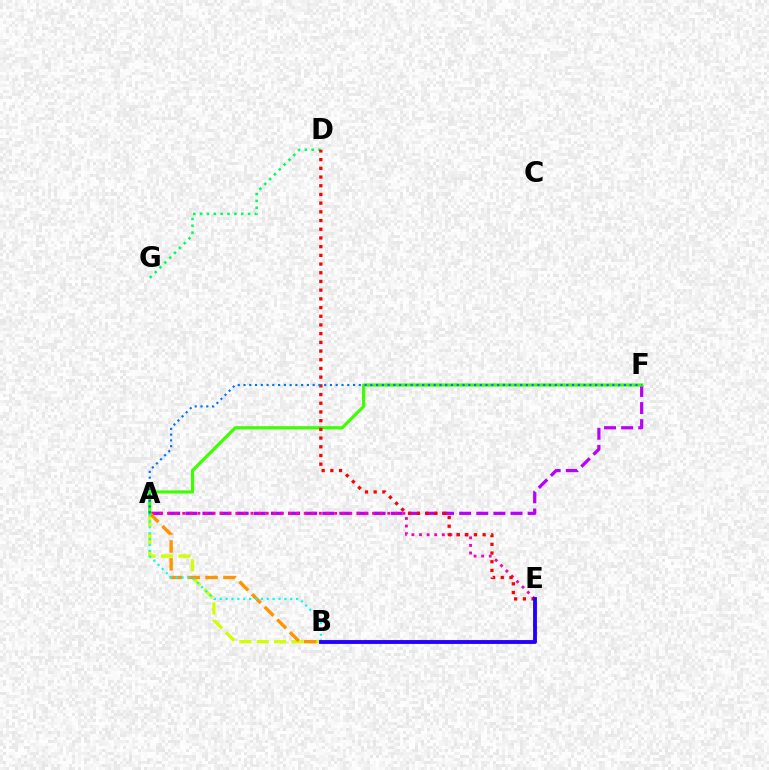{('A', 'F'): [{'color': '#b900ff', 'line_style': 'dashed', 'thickness': 2.32}, {'color': '#3dff00', 'line_style': 'solid', 'thickness': 2.3}, {'color': '#0074ff', 'line_style': 'dotted', 'thickness': 1.57}], ('A', 'E'): [{'color': '#ff00ac', 'line_style': 'dotted', 'thickness': 2.06}], ('A', 'B'): [{'color': '#d1ff00', 'line_style': 'dashed', 'thickness': 2.36}, {'color': '#ff9400', 'line_style': 'dashed', 'thickness': 2.43}, {'color': '#00fff6', 'line_style': 'dotted', 'thickness': 1.6}], ('D', 'G'): [{'color': '#00ff5c', 'line_style': 'dotted', 'thickness': 1.86}], ('D', 'E'): [{'color': '#ff0000', 'line_style': 'dotted', 'thickness': 2.36}], ('B', 'E'): [{'color': '#2500ff', 'line_style': 'solid', 'thickness': 2.78}]}